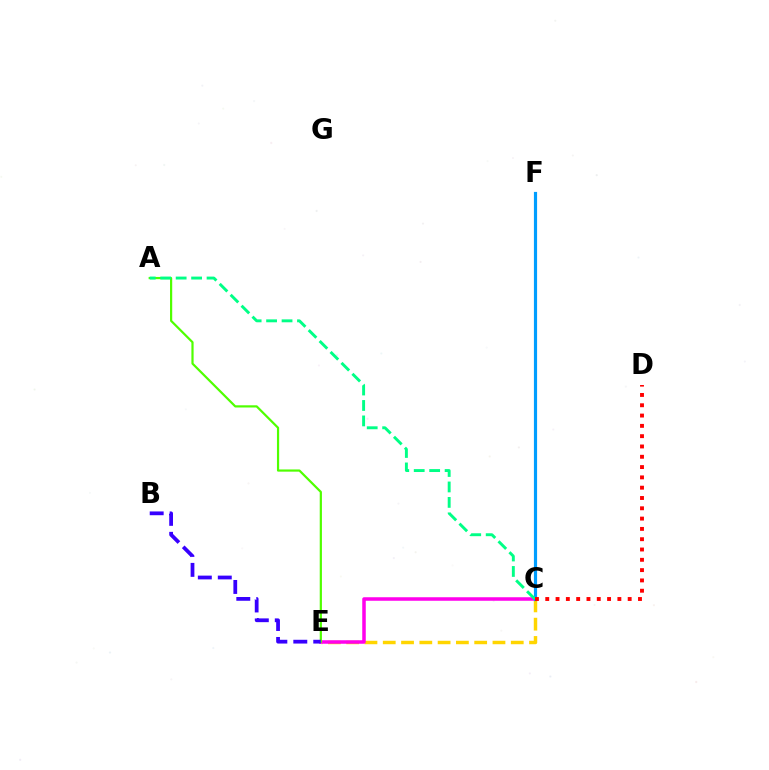{('C', 'E'): [{'color': '#ffd500', 'line_style': 'dashed', 'thickness': 2.48}, {'color': '#ff00ed', 'line_style': 'solid', 'thickness': 2.53}], ('C', 'F'): [{'color': '#009eff', 'line_style': 'solid', 'thickness': 2.29}], ('A', 'E'): [{'color': '#4fff00', 'line_style': 'solid', 'thickness': 1.59}], ('B', 'E'): [{'color': '#3700ff', 'line_style': 'dashed', 'thickness': 2.71}], ('A', 'C'): [{'color': '#00ff86', 'line_style': 'dashed', 'thickness': 2.1}], ('C', 'D'): [{'color': '#ff0000', 'line_style': 'dotted', 'thickness': 2.8}]}